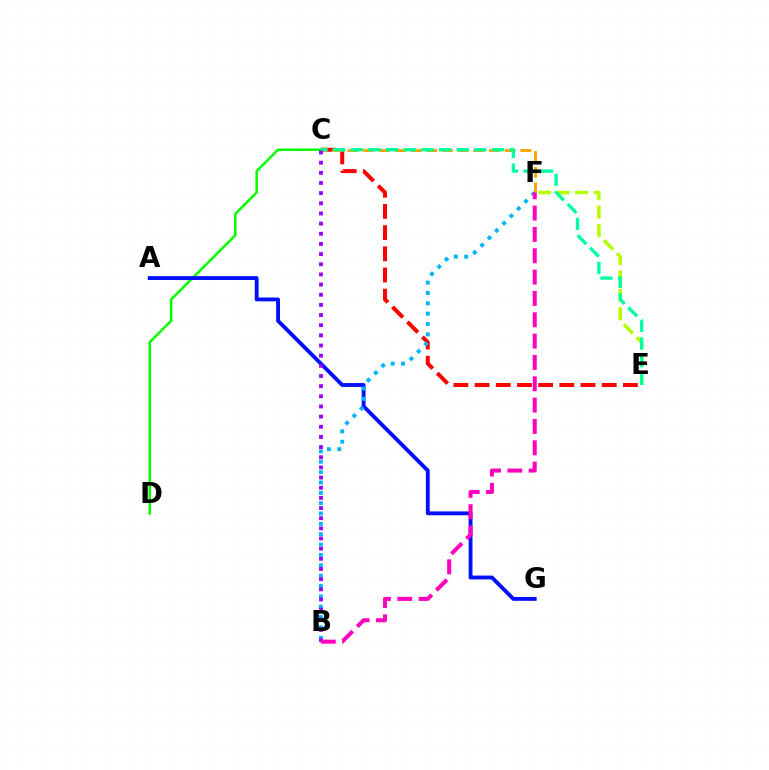{('C', 'E'): [{'color': '#ff0000', 'line_style': 'dashed', 'thickness': 2.88}, {'color': '#00ff9d', 'line_style': 'dashed', 'thickness': 2.4}], ('E', 'F'): [{'color': '#b3ff00', 'line_style': 'dashed', 'thickness': 2.5}], ('C', 'F'): [{'color': '#ffa500', 'line_style': 'dashed', 'thickness': 2.13}], ('C', 'D'): [{'color': '#08ff00', 'line_style': 'solid', 'thickness': 1.83}], ('A', 'G'): [{'color': '#0010ff', 'line_style': 'solid', 'thickness': 2.78}], ('B', 'F'): [{'color': '#00b5ff', 'line_style': 'dotted', 'thickness': 2.81}, {'color': '#ff00bd', 'line_style': 'dashed', 'thickness': 2.9}], ('B', 'C'): [{'color': '#9b00ff', 'line_style': 'dotted', 'thickness': 2.76}]}